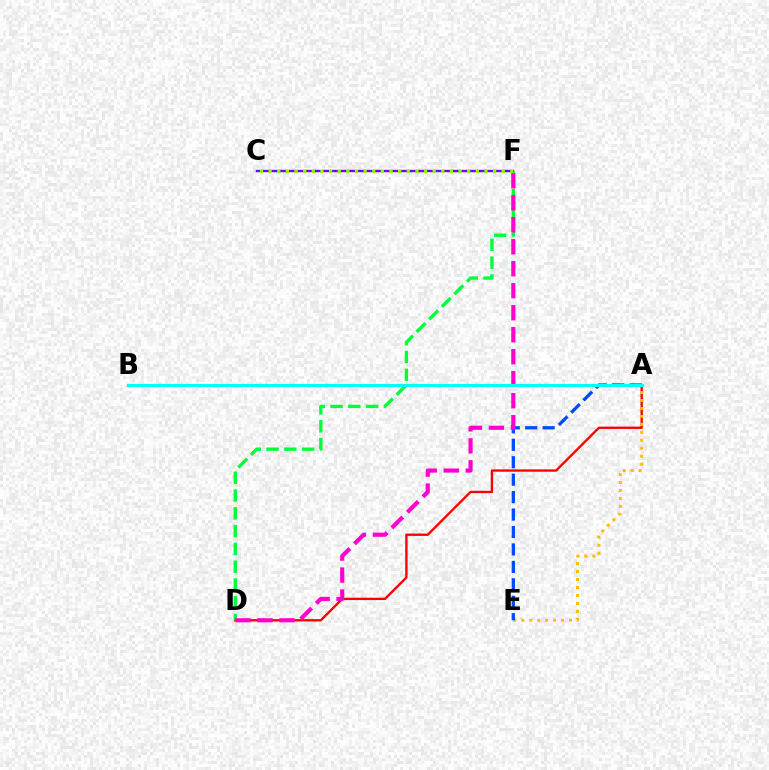{('A', 'D'): [{'color': '#ff0000', 'line_style': 'solid', 'thickness': 1.69}], ('A', 'E'): [{'color': '#ffbd00', 'line_style': 'dotted', 'thickness': 2.16}, {'color': '#004bff', 'line_style': 'dashed', 'thickness': 2.37}], ('D', 'F'): [{'color': '#00ff39', 'line_style': 'dashed', 'thickness': 2.42}, {'color': '#ff00cf', 'line_style': 'dashed', 'thickness': 2.99}], ('C', 'F'): [{'color': '#7200ff', 'line_style': 'solid', 'thickness': 1.7}, {'color': '#84ff00', 'line_style': 'dotted', 'thickness': 2.35}], ('A', 'B'): [{'color': '#00fff6', 'line_style': 'solid', 'thickness': 2.24}]}